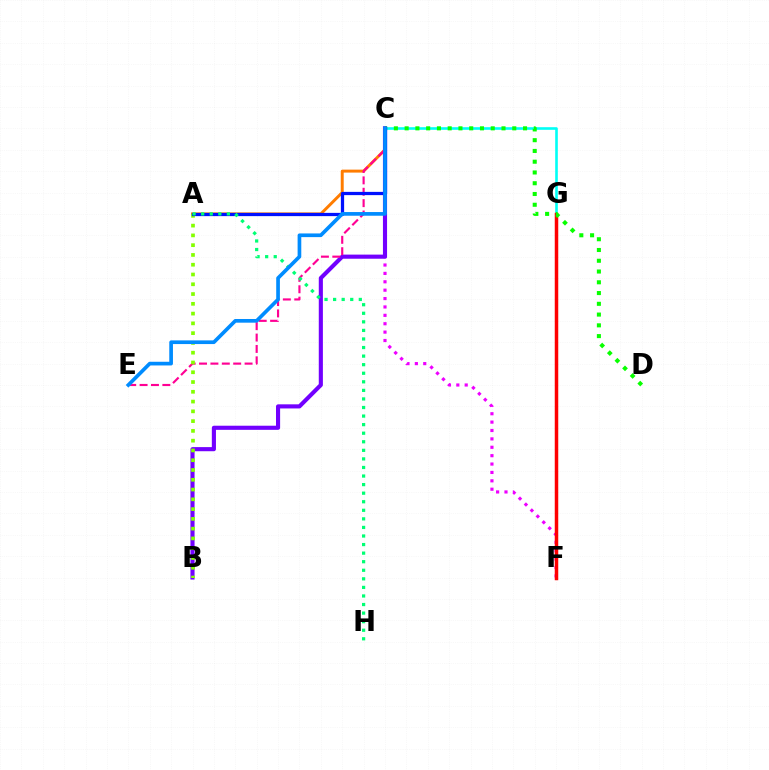{('C', 'F'): [{'color': '#ee00ff', 'line_style': 'dotted', 'thickness': 2.28}], ('A', 'C'): [{'color': '#ff7c00', 'line_style': 'solid', 'thickness': 2.13}, {'color': '#0010ff', 'line_style': 'solid', 'thickness': 2.34}], ('C', 'G'): [{'color': '#00fff6', 'line_style': 'solid', 'thickness': 1.88}], ('F', 'G'): [{'color': '#fcf500', 'line_style': 'dashed', 'thickness': 2.18}, {'color': '#ff0000', 'line_style': 'solid', 'thickness': 2.5}], ('B', 'C'): [{'color': '#7200ff', 'line_style': 'solid', 'thickness': 2.97}], ('C', 'E'): [{'color': '#ff0094', 'line_style': 'dashed', 'thickness': 1.55}, {'color': '#008cff', 'line_style': 'solid', 'thickness': 2.65}], ('A', 'B'): [{'color': '#84ff00', 'line_style': 'dotted', 'thickness': 2.66}], ('C', 'D'): [{'color': '#08ff00', 'line_style': 'dotted', 'thickness': 2.92}], ('A', 'H'): [{'color': '#00ff74', 'line_style': 'dotted', 'thickness': 2.33}]}